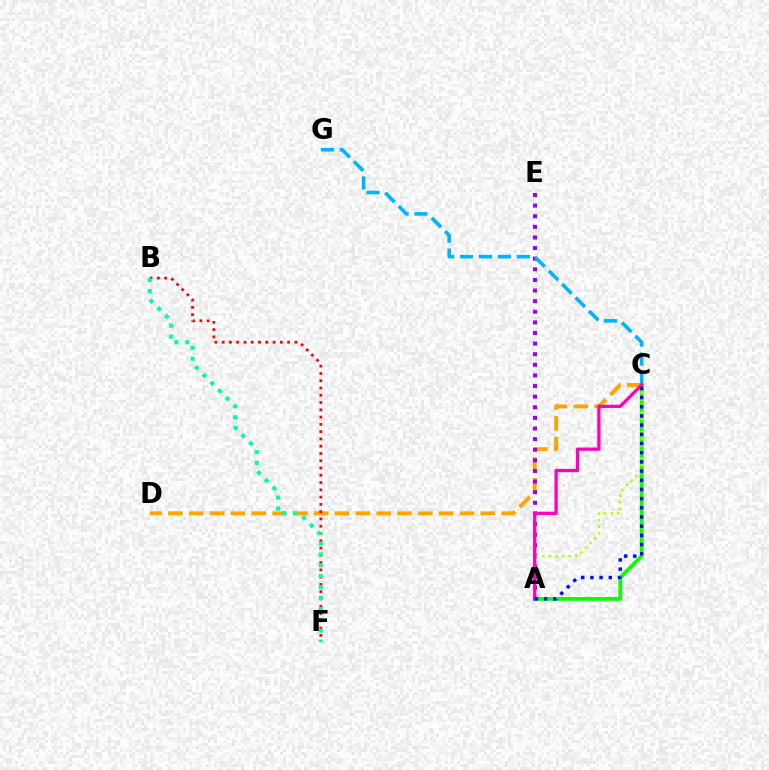{('C', 'D'): [{'color': '#ffa500', 'line_style': 'dashed', 'thickness': 2.83}], ('A', 'C'): [{'color': '#08ff00', 'line_style': 'solid', 'thickness': 2.7}, {'color': '#b3ff00', 'line_style': 'dotted', 'thickness': 1.78}, {'color': '#ff00bd', 'line_style': 'solid', 'thickness': 2.36}, {'color': '#0010ff', 'line_style': 'dotted', 'thickness': 2.5}], ('A', 'E'): [{'color': '#9b00ff', 'line_style': 'dotted', 'thickness': 2.88}], ('C', 'G'): [{'color': '#00b5ff', 'line_style': 'dashed', 'thickness': 2.57}], ('B', 'F'): [{'color': '#ff0000', 'line_style': 'dotted', 'thickness': 1.98}, {'color': '#00ff9d', 'line_style': 'dotted', 'thickness': 2.96}]}